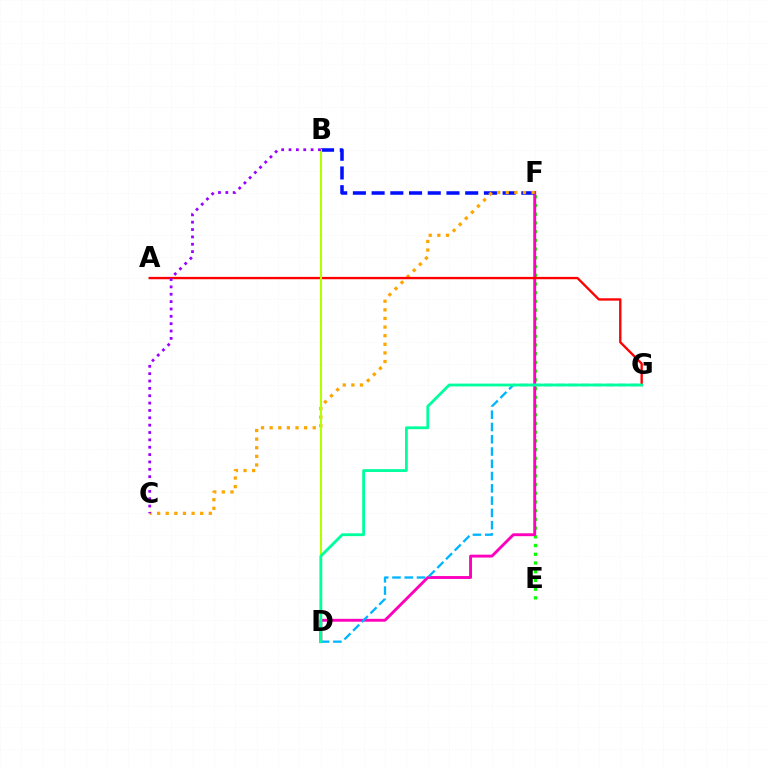{('E', 'F'): [{'color': '#08ff00', 'line_style': 'dotted', 'thickness': 2.37}], ('D', 'F'): [{'color': '#ff00bd', 'line_style': 'solid', 'thickness': 2.08}], ('D', 'G'): [{'color': '#00b5ff', 'line_style': 'dashed', 'thickness': 1.67}, {'color': '#00ff9d', 'line_style': 'solid', 'thickness': 2.03}], ('B', 'F'): [{'color': '#0010ff', 'line_style': 'dashed', 'thickness': 2.54}], ('C', 'F'): [{'color': '#ffa500', 'line_style': 'dotted', 'thickness': 2.34}], ('A', 'G'): [{'color': '#ff0000', 'line_style': 'solid', 'thickness': 1.69}], ('B', 'D'): [{'color': '#b3ff00', 'line_style': 'solid', 'thickness': 1.51}], ('B', 'C'): [{'color': '#9b00ff', 'line_style': 'dotted', 'thickness': 2.0}]}